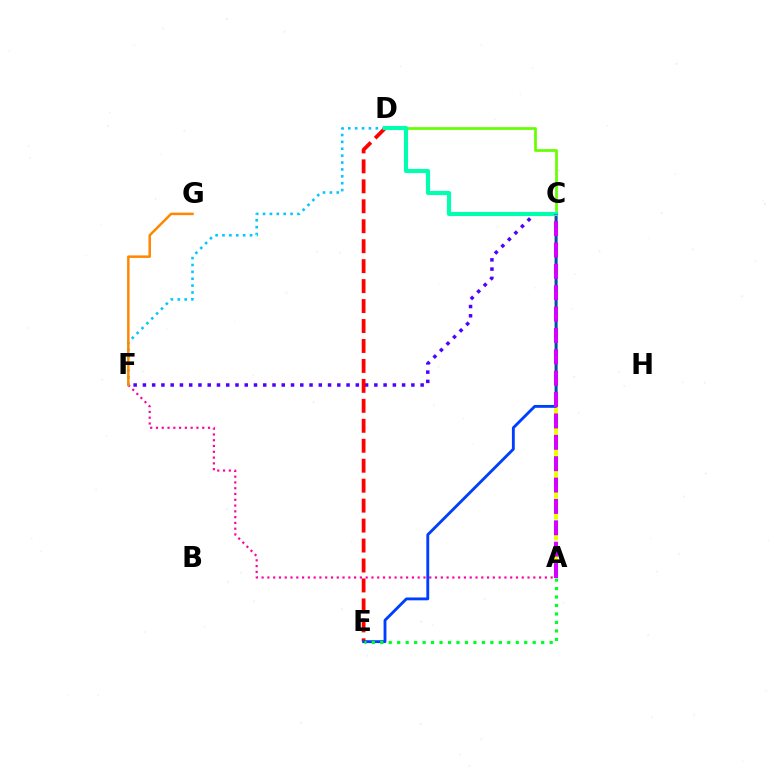{('C', 'D'): [{'color': '#66ff00', 'line_style': 'solid', 'thickness': 1.96}, {'color': '#00ffaf', 'line_style': 'solid', 'thickness': 2.98}], ('C', 'F'): [{'color': '#4f00ff', 'line_style': 'dotted', 'thickness': 2.52}], ('D', 'E'): [{'color': '#ff0000', 'line_style': 'dashed', 'thickness': 2.71}], ('A', 'F'): [{'color': '#ff00a0', 'line_style': 'dotted', 'thickness': 1.57}], ('A', 'C'): [{'color': '#eeff00', 'line_style': 'dashed', 'thickness': 2.83}, {'color': '#d600ff', 'line_style': 'dashed', 'thickness': 2.9}], ('C', 'E'): [{'color': '#003fff', 'line_style': 'solid', 'thickness': 2.06}], ('D', 'F'): [{'color': '#00c7ff', 'line_style': 'dotted', 'thickness': 1.87}], ('A', 'E'): [{'color': '#00ff27', 'line_style': 'dotted', 'thickness': 2.3}], ('F', 'G'): [{'color': '#ff8800', 'line_style': 'solid', 'thickness': 1.81}]}